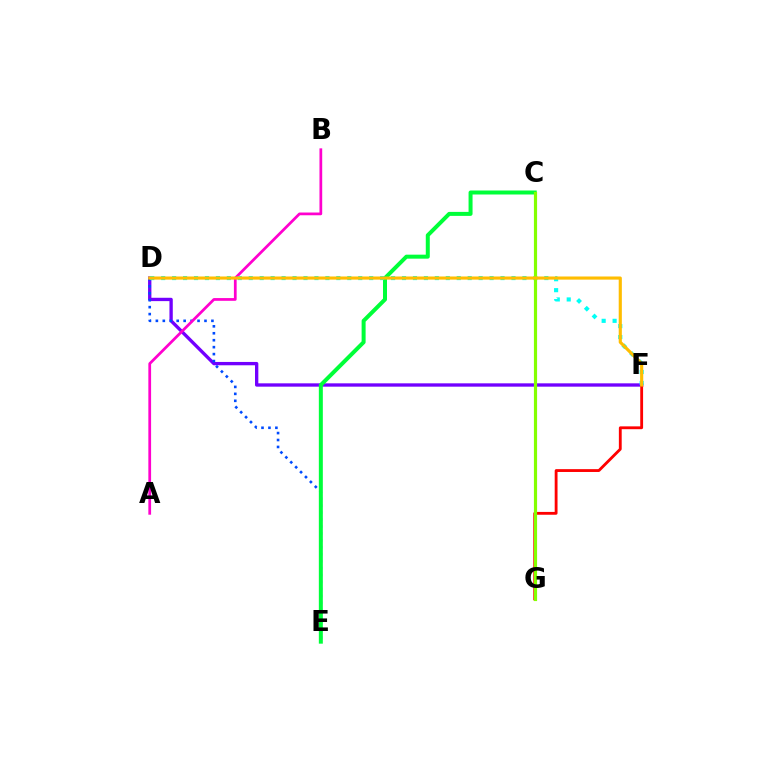{('D', 'F'): [{'color': '#7200ff', 'line_style': 'solid', 'thickness': 2.4}, {'color': '#00fff6', 'line_style': 'dotted', 'thickness': 2.97}, {'color': '#ffbd00', 'line_style': 'solid', 'thickness': 2.26}], ('F', 'G'): [{'color': '#ff0000', 'line_style': 'solid', 'thickness': 2.04}], ('D', 'E'): [{'color': '#004bff', 'line_style': 'dotted', 'thickness': 1.89}], ('A', 'B'): [{'color': '#ff00cf', 'line_style': 'solid', 'thickness': 1.97}], ('C', 'E'): [{'color': '#00ff39', 'line_style': 'solid', 'thickness': 2.88}], ('C', 'G'): [{'color': '#84ff00', 'line_style': 'solid', 'thickness': 2.28}]}